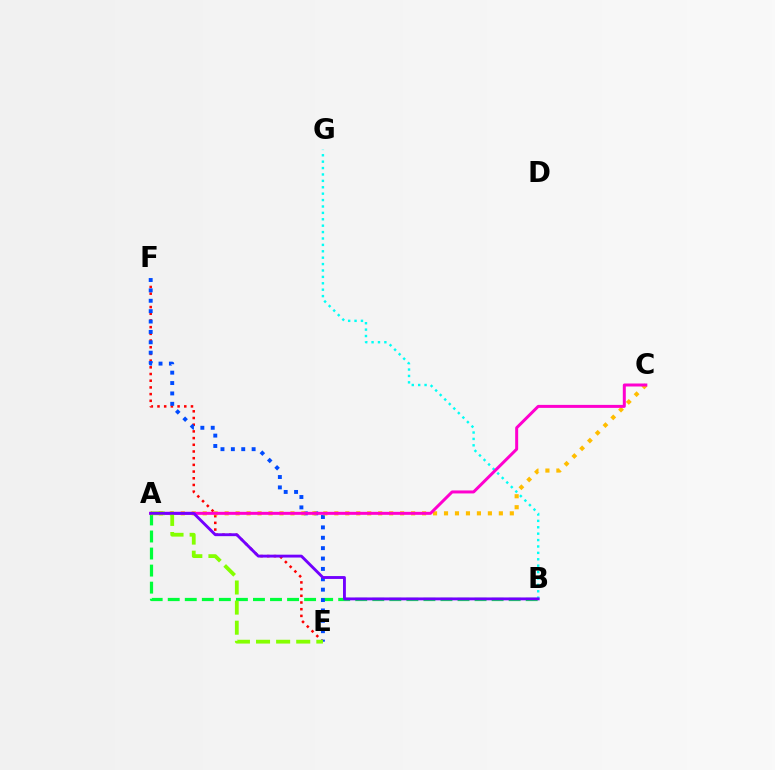{('A', 'B'): [{'color': '#00ff39', 'line_style': 'dashed', 'thickness': 2.32}, {'color': '#7200ff', 'line_style': 'solid', 'thickness': 2.07}], ('B', 'G'): [{'color': '#00fff6', 'line_style': 'dotted', 'thickness': 1.74}], ('E', 'F'): [{'color': '#ff0000', 'line_style': 'dotted', 'thickness': 1.82}, {'color': '#004bff', 'line_style': 'dotted', 'thickness': 2.82}], ('A', 'C'): [{'color': '#ffbd00', 'line_style': 'dotted', 'thickness': 2.98}, {'color': '#ff00cf', 'line_style': 'solid', 'thickness': 2.16}], ('A', 'E'): [{'color': '#84ff00', 'line_style': 'dashed', 'thickness': 2.73}]}